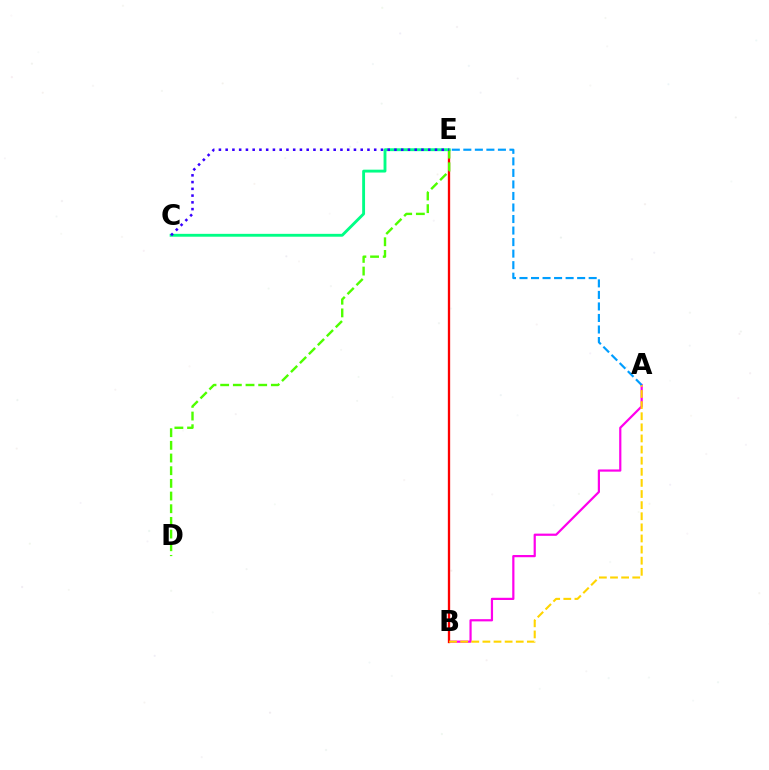{('A', 'B'): [{'color': '#ff00ed', 'line_style': 'solid', 'thickness': 1.59}, {'color': '#ffd500', 'line_style': 'dashed', 'thickness': 1.51}], ('B', 'E'): [{'color': '#ff0000', 'line_style': 'solid', 'thickness': 1.67}], ('C', 'E'): [{'color': '#00ff86', 'line_style': 'solid', 'thickness': 2.07}, {'color': '#3700ff', 'line_style': 'dotted', 'thickness': 1.83}], ('D', 'E'): [{'color': '#4fff00', 'line_style': 'dashed', 'thickness': 1.72}], ('A', 'E'): [{'color': '#009eff', 'line_style': 'dashed', 'thickness': 1.57}]}